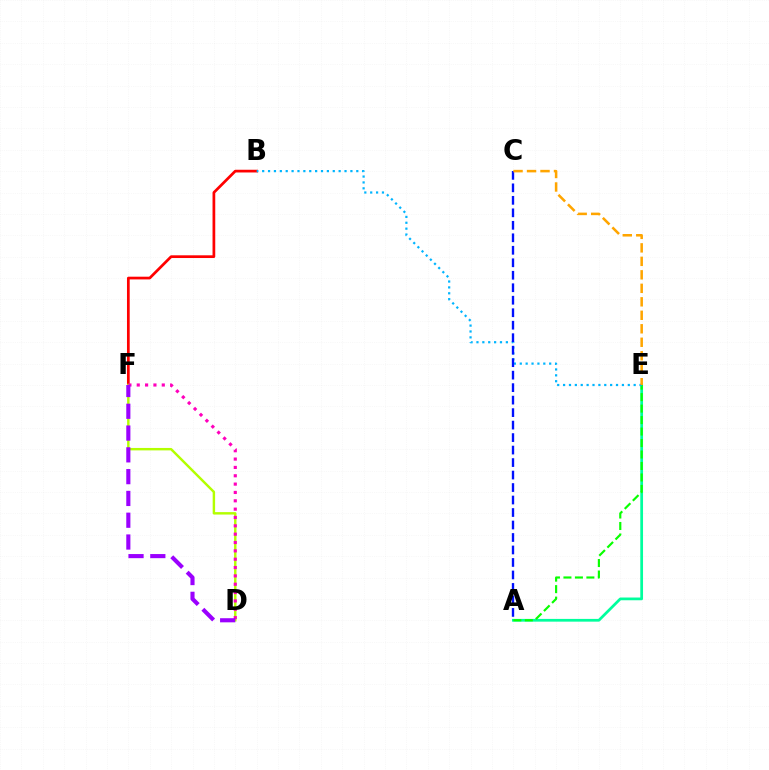{('B', 'F'): [{'color': '#ff0000', 'line_style': 'solid', 'thickness': 1.96}], ('A', 'E'): [{'color': '#00ff9d', 'line_style': 'solid', 'thickness': 1.97}, {'color': '#08ff00', 'line_style': 'dashed', 'thickness': 1.56}], ('D', 'F'): [{'color': '#b3ff00', 'line_style': 'solid', 'thickness': 1.75}, {'color': '#ff00bd', 'line_style': 'dotted', 'thickness': 2.27}, {'color': '#9b00ff', 'line_style': 'dashed', 'thickness': 2.96}], ('B', 'E'): [{'color': '#00b5ff', 'line_style': 'dotted', 'thickness': 1.6}], ('A', 'C'): [{'color': '#0010ff', 'line_style': 'dashed', 'thickness': 1.7}], ('C', 'E'): [{'color': '#ffa500', 'line_style': 'dashed', 'thickness': 1.83}]}